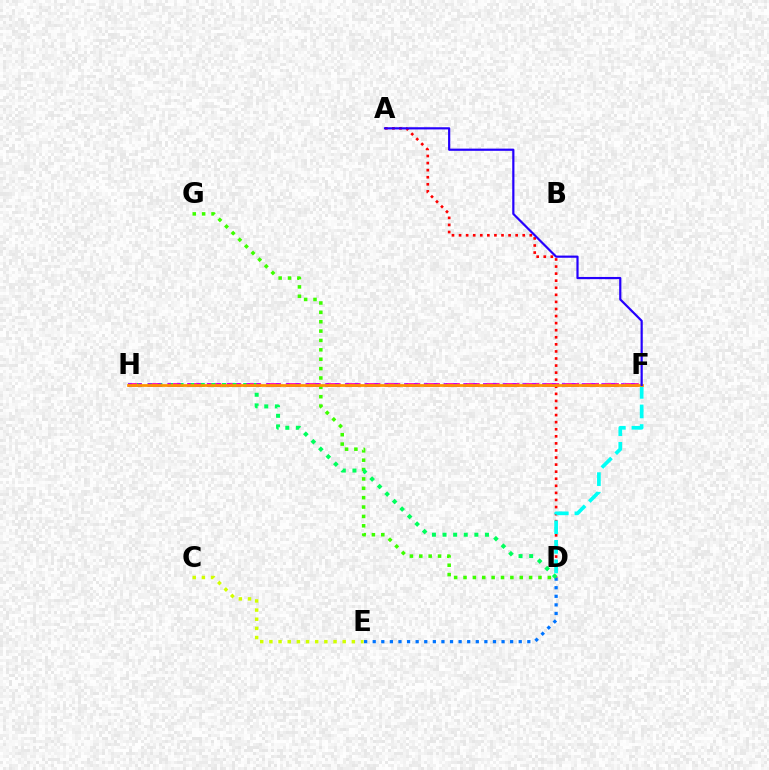{('C', 'E'): [{'color': '#d1ff00', 'line_style': 'dotted', 'thickness': 2.49}], ('D', 'E'): [{'color': '#0074ff', 'line_style': 'dotted', 'thickness': 2.33}], ('F', 'H'): [{'color': '#ff00ac', 'line_style': 'dashed', 'thickness': 2.7}, {'color': '#b900ff', 'line_style': 'dotted', 'thickness': 2.68}, {'color': '#ff9400', 'line_style': 'solid', 'thickness': 1.98}], ('D', 'G'): [{'color': '#3dff00', 'line_style': 'dotted', 'thickness': 2.55}], ('A', 'D'): [{'color': '#ff0000', 'line_style': 'dotted', 'thickness': 1.92}], ('D', 'H'): [{'color': '#00ff5c', 'line_style': 'dotted', 'thickness': 2.88}], ('D', 'F'): [{'color': '#00fff6', 'line_style': 'dashed', 'thickness': 2.66}], ('A', 'F'): [{'color': '#2500ff', 'line_style': 'solid', 'thickness': 1.58}]}